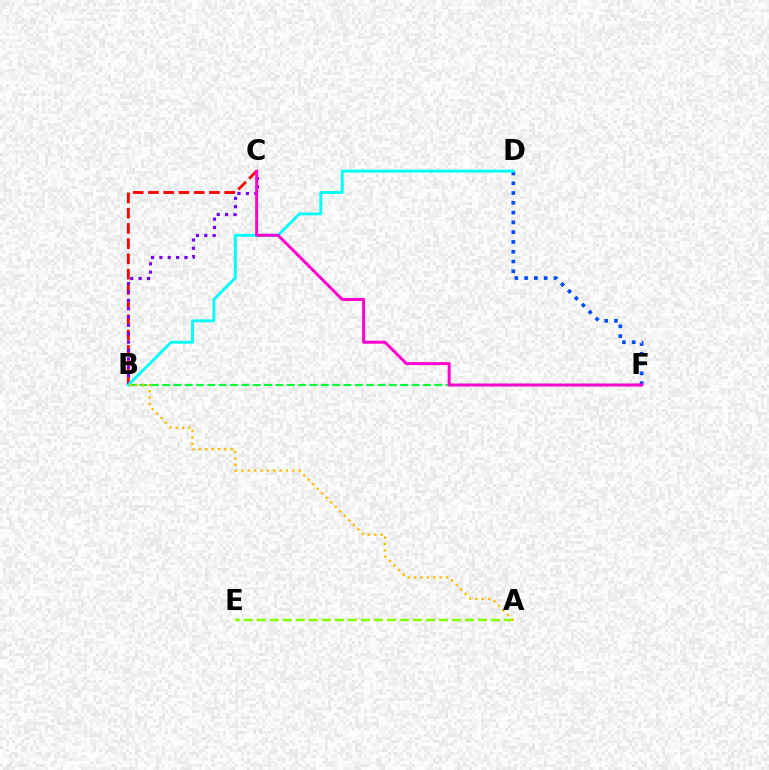{('B', 'F'): [{'color': '#00ff39', 'line_style': 'dashed', 'thickness': 1.54}], ('D', 'F'): [{'color': '#004bff', 'line_style': 'dotted', 'thickness': 2.66}], ('B', 'C'): [{'color': '#ff0000', 'line_style': 'dashed', 'thickness': 2.07}, {'color': '#7200ff', 'line_style': 'dotted', 'thickness': 2.27}], ('B', 'D'): [{'color': '#00fff6', 'line_style': 'solid', 'thickness': 2.07}], ('C', 'F'): [{'color': '#ff00cf', 'line_style': 'solid', 'thickness': 2.15}], ('A', 'E'): [{'color': '#84ff00', 'line_style': 'dashed', 'thickness': 1.77}], ('A', 'B'): [{'color': '#ffbd00', 'line_style': 'dotted', 'thickness': 1.73}]}